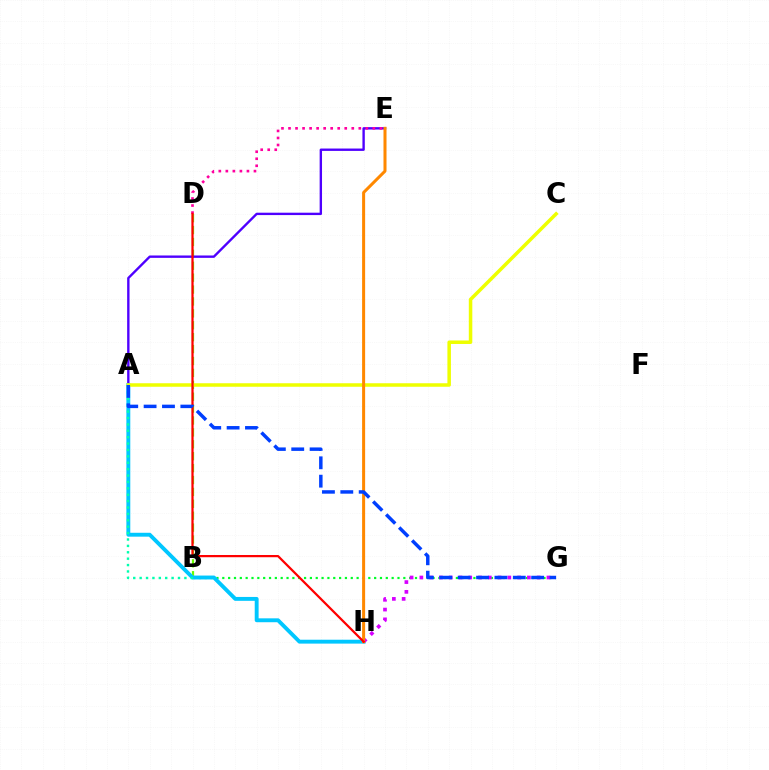{('B', 'G'): [{'color': '#00ff27', 'line_style': 'dotted', 'thickness': 1.59}], ('B', 'D'): [{'color': '#66ff00', 'line_style': 'dashed', 'thickness': 1.62}], ('A', 'E'): [{'color': '#4f00ff', 'line_style': 'solid', 'thickness': 1.71}], ('D', 'E'): [{'color': '#ff00a0', 'line_style': 'dotted', 'thickness': 1.91}], ('A', 'H'): [{'color': '#00c7ff', 'line_style': 'solid', 'thickness': 2.8}], ('A', 'C'): [{'color': '#eeff00', 'line_style': 'solid', 'thickness': 2.53}], ('A', 'B'): [{'color': '#00ffaf', 'line_style': 'dotted', 'thickness': 1.74}], ('G', 'H'): [{'color': '#d600ff', 'line_style': 'dotted', 'thickness': 2.66}], ('E', 'H'): [{'color': '#ff8800', 'line_style': 'solid', 'thickness': 2.18}], ('D', 'H'): [{'color': '#ff0000', 'line_style': 'solid', 'thickness': 1.61}], ('A', 'G'): [{'color': '#003fff', 'line_style': 'dashed', 'thickness': 2.5}]}